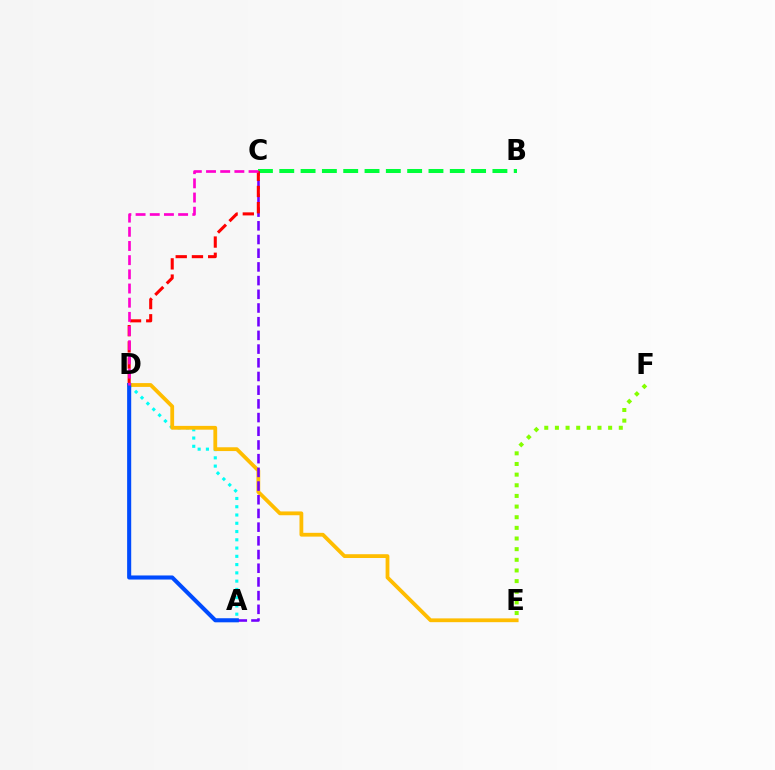{('B', 'C'): [{'color': '#00ff39', 'line_style': 'dashed', 'thickness': 2.9}], ('A', 'D'): [{'color': '#00fff6', 'line_style': 'dotted', 'thickness': 2.25}, {'color': '#004bff', 'line_style': 'solid', 'thickness': 2.93}], ('D', 'E'): [{'color': '#ffbd00', 'line_style': 'solid', 'thickness': 2.73}], ('A', 'C'): [{'color': '#7200ff', 'line_style': 'dashed', 'thickness': 1.86}], ('C', 'D'): [{'color': '#ff0000', 'line_style': 'dashed', 'thickness': 2.2}, {'color': '#ff00cf', 'line_style': 'dashed', 'thickness': 1.93}], ('E', 'F'): [{'color': '#84ff00', 'line_style': 'dotted', 'thickness': 2.89}]}